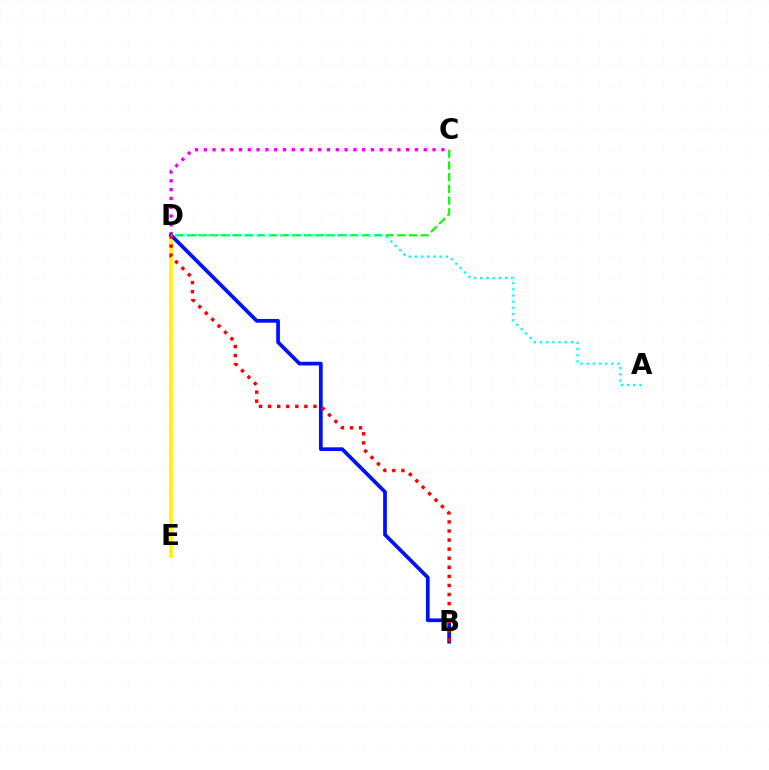{('D', 'E'): [{'color': '#fcf500', 'line_style': 'solid', 'thickness': 2.6}], ('C', 'D'): [{'color': '#08ff00', 'line_style': 'dashed', 'thickness': 1.59}, {'color': '#ee00ff', 'line_style': 'dotted', 'thickness': 2.39}], ('B', 'D'): [{'color': '#0010ff', 'line_style': 'solid', 'thickness': 2.68}, {'color': '#ff0000', 'line_style': 'dotted', 'thickness': 2.47}], ('A', 'D'): [{'color': '#00fff6', 'line_style': 'dotted', 'thickness': 1.68}]}